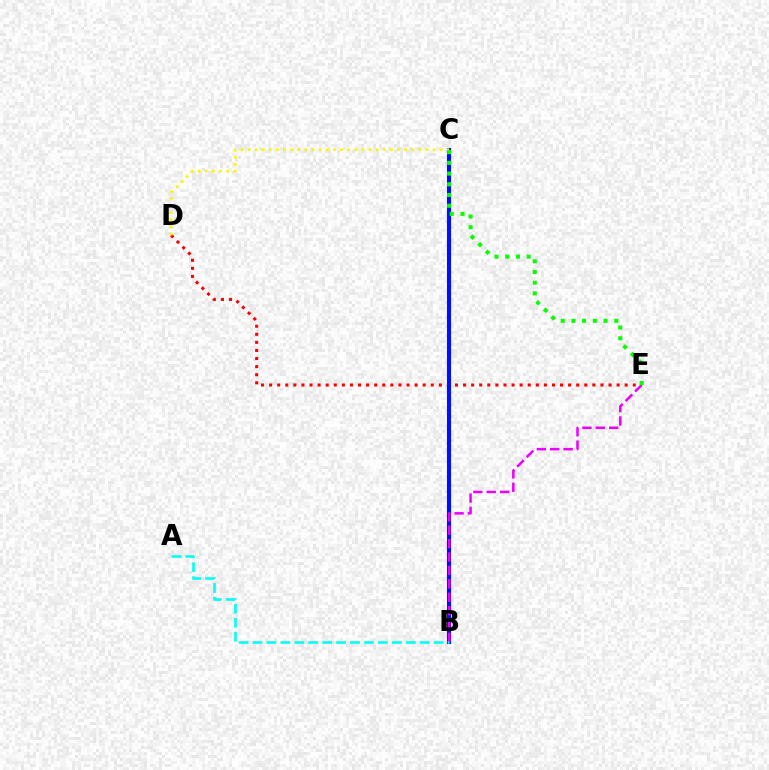{('D', 'E'): [{'color': '#ff0000', 'line_style': 'dotted', 'thickness': 2.2}], ('B', 'C'): [{'color': '#0010ff', 'line_style': 'solid', 'thickness': 2.95}], ('B', 'E'): [{'color': '#ee00ff', 'line_style': 'dashed', 'thickness': 1.82}], ('A', 'B'): [{'color': '#00fff6', 'line_style': 'dashed', 'thickness': 1.89}], ('C', 'D'): [{'color': '#fcf500', 'line_style': 'dotted', 'thickness': 1.93}], ('C', 'E'): [{'color': '#08ff00', 'line_style': 'dotted', 'thickness': 2.91}]}